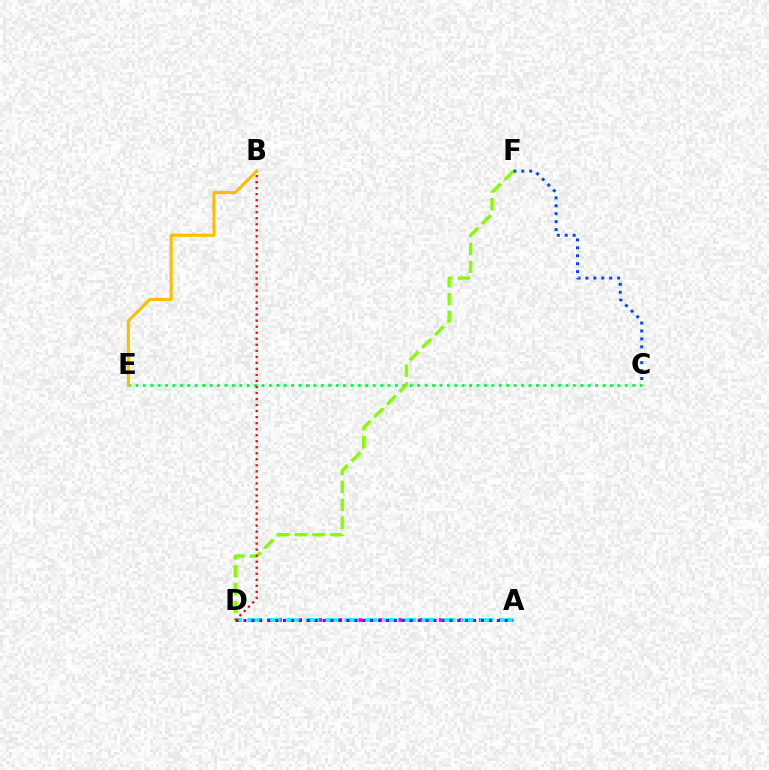{('A', 'D'): [{'color': '#ff00cf', 'line_style': 'dotted', 'thickness': 2.73}, {'color': '#00fff6', 'line_style': 'dashed', 'thickness': 2.63}, {'color': '#7200ff', 'line_style': 'dotted', 'thickness': 2.15}], ('C', 'E'): [{'color': '#00ff39', 'line_style': 'dotted', 'thickness': 2.01}], ('D', 'F'): [{'color': '#84ff00', 'line_style': 'dashed', 'thickness': 2.43}], ('C', 'F'): [{'color': '#004bff', 'line_style': 'dotted', 'thickness': 2.15}], ('B', 'D'): [{'color': '#ff0000', 'line_style': 'dotted', 'thickness': 1.64}], ('B', 'E'): [{'color': '#ffbd00', 'line_style': 'solid', 'thickness': 2.23}]}